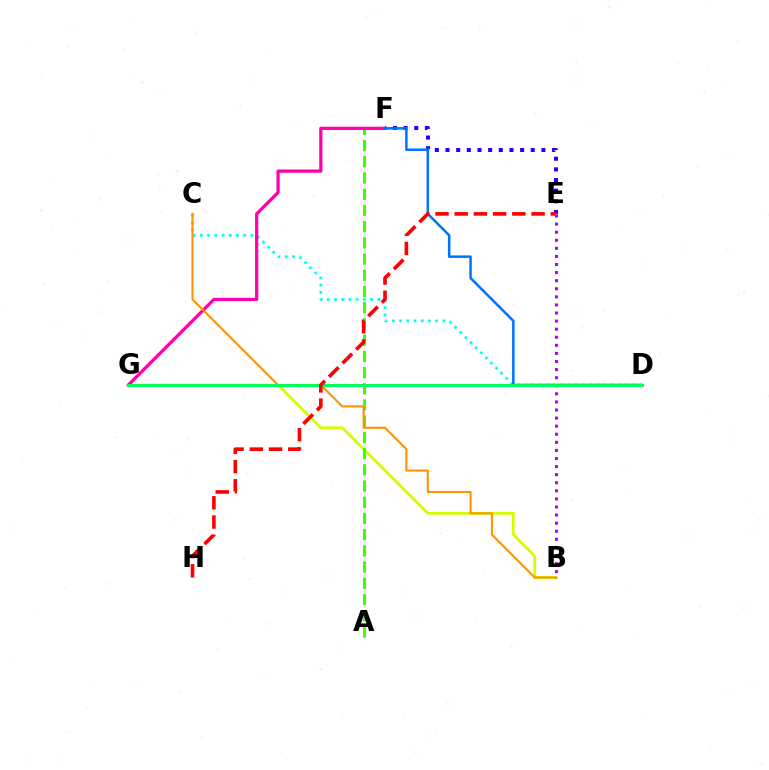{('B', 'G'): [{'color': '#d1ff00', 'line_style': 'solid', 'thickness': 1.96}], ('A', 'F'): [{'color': '#3dff00', 'line_style': 'dashed', 'thickness': 2.2}], ('B', 'E'): [{'color': '#b900ff', 'line_style': 'dotted', 'thickness': 2.2}], ('C', 'D'): [{'color': '#00fff6', 'line_style': 'dotted', 'thickness': 1.96}], ('E', 'F'): [{'color': '#2500ff', 'line_style': 'dotted', 'thickness': 2.89}], ('F', 'G'): [{'color': '#ff00ac', 'line_style': 'solid', 'thickness': 2.33}], ('B', 'C'): [{'color': '#ff9400', 'line_style': 'solid', 'thickness': 1.51}], ('D', 'F'): [{'color': '#0074ff', 'line_style': 'solid', 'thickness': 1.81}], ('D', 'G'): [{'color': '#00ff5c', 'line_style': 'solid', 'thickness': 2.13}], ('E', 'H'): [{'color': '#ff0000', 'line_style': 'dashed', 'thickness': 2.61}]}